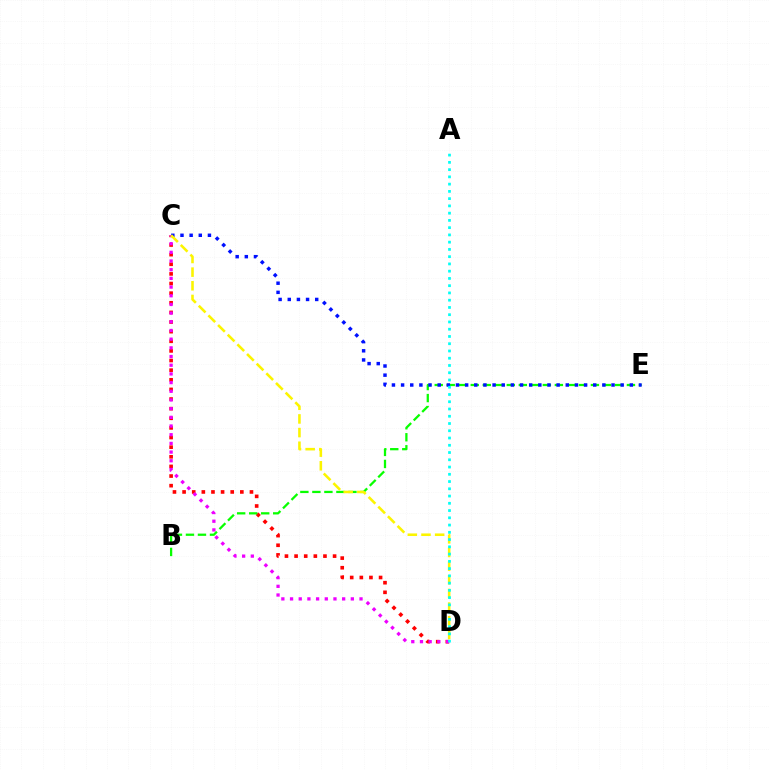{('C', 'D'): [{'color': '#ff0000', 'line_style': 'dotted', 'thickness': 2.62}, {'color': '#ee00ff', 'line_style': 'dotted', 'thickness': 2.36}, {'color': '#fcf500', 'line_style': 'dashed', 'thickness': 1.85}], ('B', 'E'): [{'color': '#08ff00', 'line_style': 'dashed', 'thickness': 1.63}], ('C', 'E'): [{'color': '#0010ff', 'line_style': 'dotted', 'thickness': 2.49}], ('A', 'D'): [{'color': '#00fff6', 'line_style': 'dotted', 'thickness': 1.97}]}